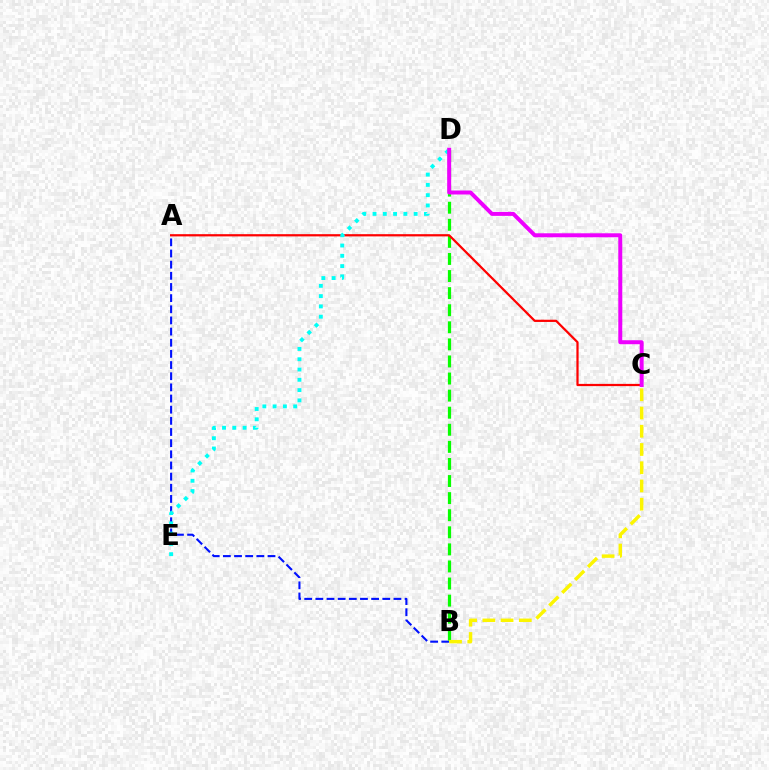{('A', 'B'): [{'color': '#0010ff', 'line_style': 'dashed', 'thickness': 1.52}], ('B', 'D'): [{'color': '#08ff00', 'line_style': 'dashed', 'thickness': 2.32}], ('B', 'C'): [{'color': '#fcf500', 'line_style': 'dashed', 'thickness': 2.48}], ('A', 'C'): [{'color': '#ff0000', 'line_style': 'solid', 'thickness': 1.61}], ('D', 'E'): [{'color': '#00fff6', 'line_style': 'dotted', 'thickness': 2.79}], ('C', 'D'): [{'color': '#ee00ff', 'line_style': 'solid', 'thickness': 2.86}]}